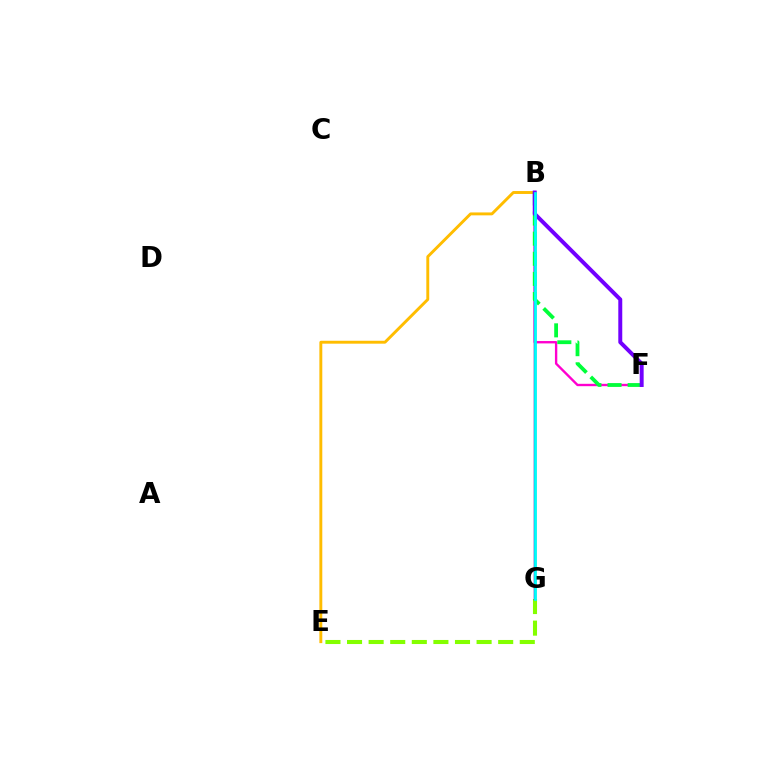{('B', 'E'): [{'color': '#ffbd00', 'line_style': 'solid', 'thickness': 2.1}], ('E', 'G'): [{'color': '#84ff00', 'line_style': 'dashed', 'thickness': 2.93}], ('B', 'G'): [{'color': '#ff0000', 'line_style': 'solid', 'thickness': 1.62}, {'color': '#004bff', 'line_style': 'solid', 'thickness': 1.74}, {'color': '#00fff6', 'line_style': 'solid', 'thickness': 1.97}], ('B', 'F'): [{'color': '#ff00cf', 'line_style': 'solid', 'thickness': 1.71}, {'color': '#00ff39', 'line_style': 'dashed', 'thickness': 2.73}, {'color': '#7200ff', 'line_style': 'solid', 'thickness': 2.85}]}